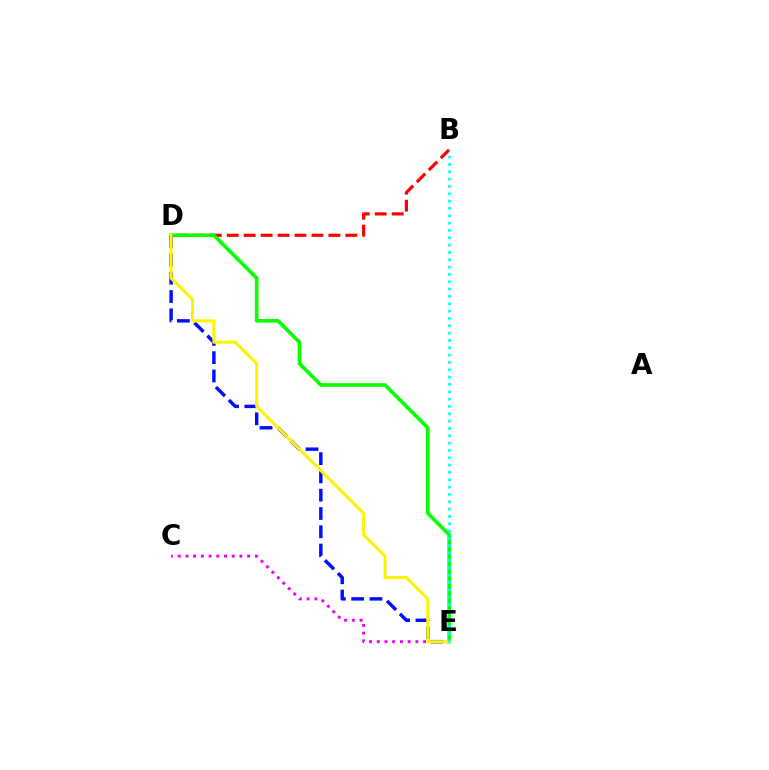{('B', 'D'): [{'color': '#ff0000', 'line_style': 'dashed', 'thickness': 2.3}], ('C', 'E'): [{'color': '#ee00ff', 'line_style': 'dotted', 'thickness': 2.1}], ('D', 'E'): [{'color': '#08ff00', 'line_style': 'solid', 'thickness': 2.62}, {'color': '#0010ff', 'line_style': 'dashed', 'thickness': 2.48}, {'color': '#fcf500', 'line_style': 'solid', 'thickness': 2.18}], ('B', 'E'): [{'color': '#00fff6', 'line_style': 'dotted', 'thickness': 1.99}]}